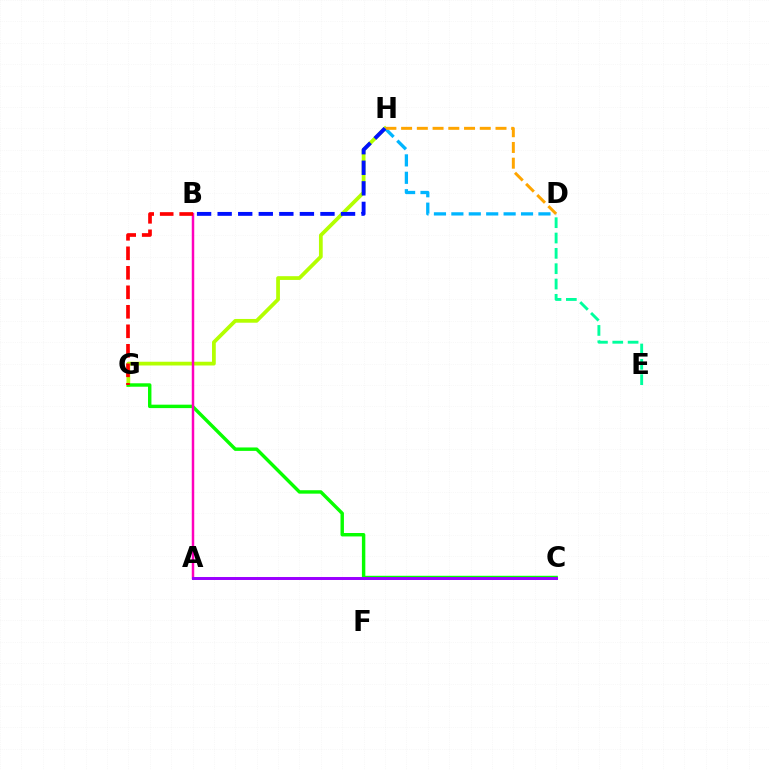{('D', 'E'): [{'color': '#00ff9d', 'line_style': 'dashed', 'thickness': 2.08}], ('G', 'H'): [{'color': '#b3ff00', 'line_style': 'solid', 'thickness': 2.7}], ('C', 'G'): [{'color': '#08ff00', 'line_style': 'solid', 'thickness': 2.47}], ('D', 'H'): [{'color': '#00b5ff', 'line_style': 'dashed', 'thickness': 2.37}, {'color': '#ffa500', 'line_style': 'dashed', 'thickness': 2.14}], ('A', 'B'): [{'color': '#ff00bd', 'line_style': 'solid', 'thickness': 1.78}], ('B', 'H'): [{'color': '#0010ff', 'line_style': 'dashed', 'thickness': 2.79}], ('B', 'G'): [{'color': '#ff0000', 'line_style': 'dashed', 'thickness': 2.65}], ('A', 'C'): [{'color': '#9b00ff', 'line_style': 'solid', 'thickness': 2.14}]}